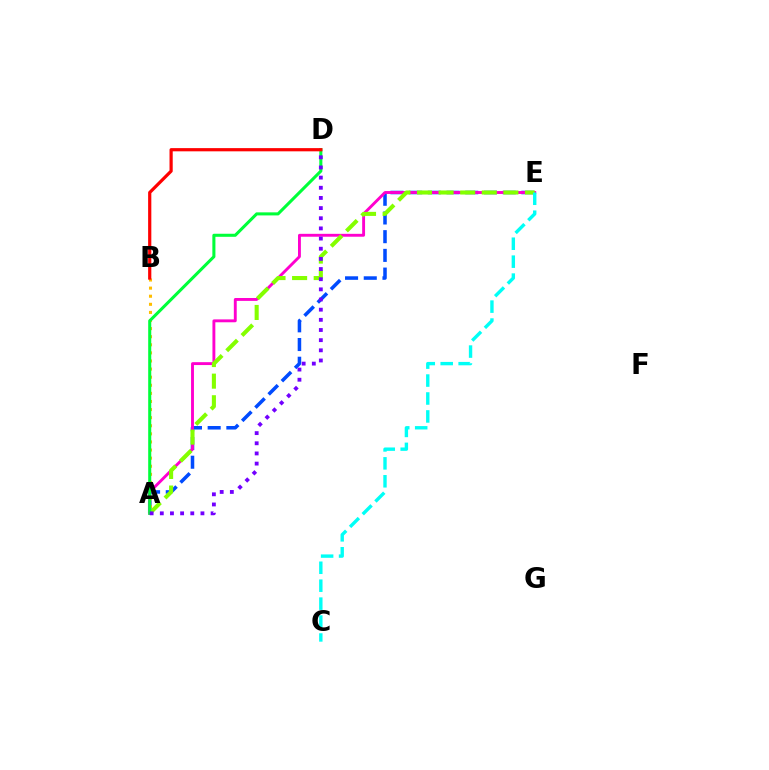{('A', 'E'): [{'color': '#004bff', 'line_style': 'dashed', 'thickness': 2.54}, {'color': '#ff00cf', 'line_style': 'solid', 'thickness': 2.08}, {'color': '#84ff00', 'line_style': 'dashed', 'thickness': 2.93}], ('A', 'B'): [{'color': '#ffbd00', 'line_style': 'dotted', 'thickness': 2.2}], ('C', 'E'): [{'color': '#00fff6', 'line_style': 'dashed', 'thickness': 2.44}], ('A', 'D'): [{'color': '#00ff39', 'line_style': 'solid', 'thickness': 2.2}, {'color': '#7200ff', 'line_style': 'dotted', 'thickness': 2.76}], ('B', 'D'): [{'color': '#ff0000', 'line_style': 'solid', 'thickness': 2.3}]}